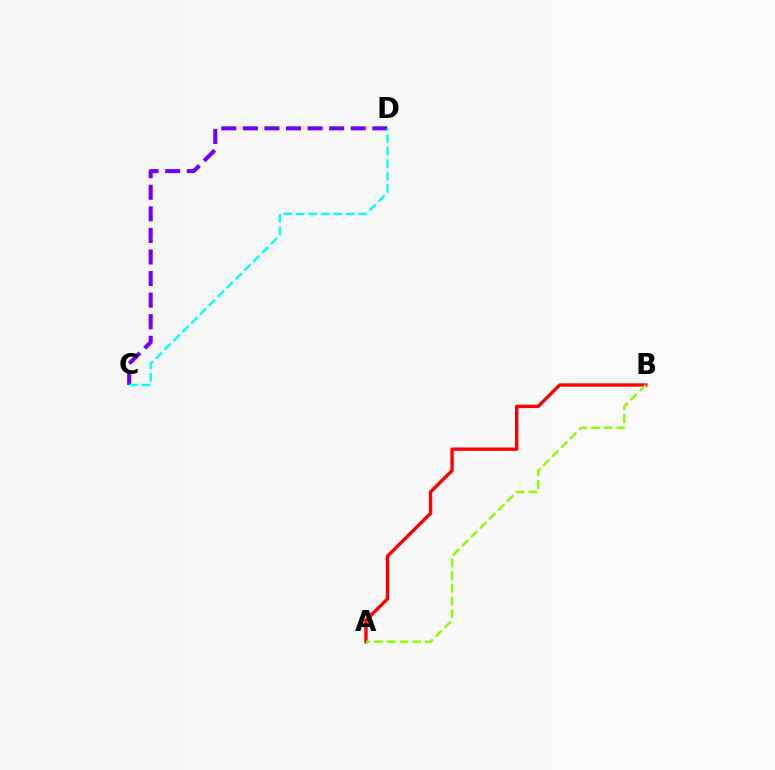{('A', 'B'): [{'color': '#ff0000', 'line_style': 'solid', 'thickness': 2.43}, {'color': '#84ff00', 'line_style': 'dashed', 'thickness': 1.72}], ('C', 'D'): [{'color': '#7200ff', 'line_style': 'dashed', 'thickness': 2.93}, {'color': '#00fff6', 'line_style': 'dashed', 'thickness': 1.7}]}